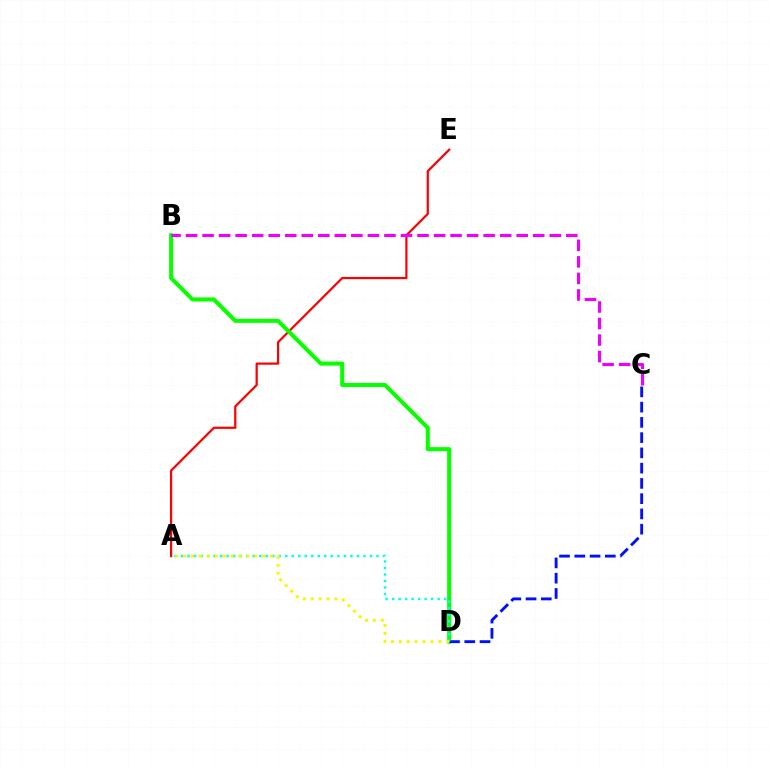{('A', 'E'): [{'color': '#ff0000', 'line_style': 'solid', 'thickness': 1.59}], ('B', 'D'): [{'color': '#08ff00', 'line_style': 'solid', 'thickness': 2.91}], ('C', 'D'): [{'color': '#0010ff', 'line_style': 'dashed', 'thickness': 2.07}], ('A', 'D'): [{'color': '#00fff6', 'line_style': 'dotted', 'thickness': 1.77}, {'color': '#fcf500', 'line_style': 'dotted', 'thickness': 2.14}], ('B', 'C'): [{'color': '#ee00ff', 'line_style': 'dashed', 'thickness': 2.25}]}